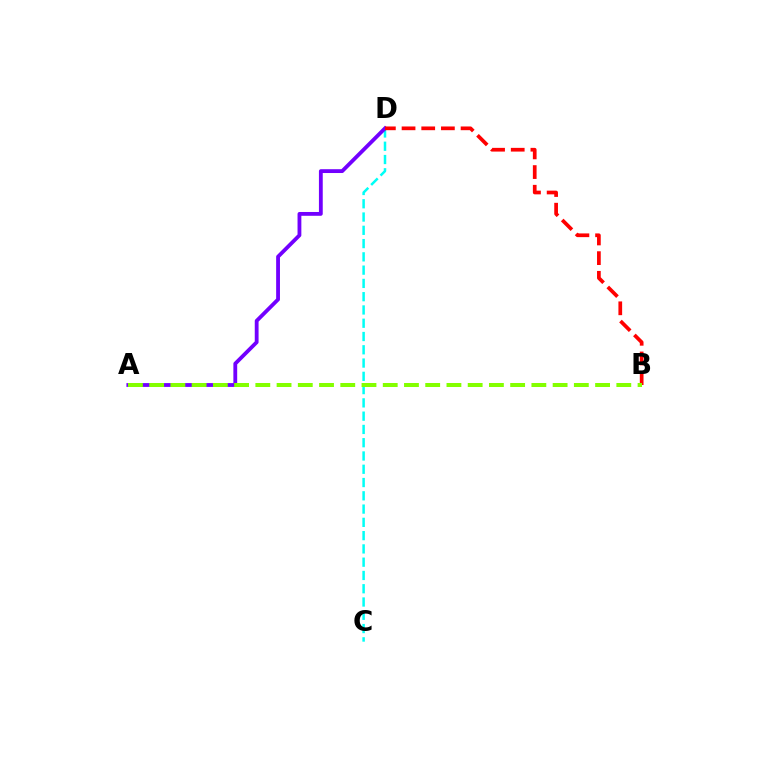{('C', 'D'): [{'color': '#00fff6', 'line_style': 'dashed', 'thickness': 1.8}], ('A', 'D'): [{'color': '#7200ff', 'line_style': 'solid', 'thickness': 2.75}], ('B', 'D'): [{'color': '#ff0000', 'line_style': 'dashed', 'thickness': 2.67}], ('A', 'B'): [{'color': '#84ff00', 'line_style': 'dashed', 'thickness': 2.88}]}